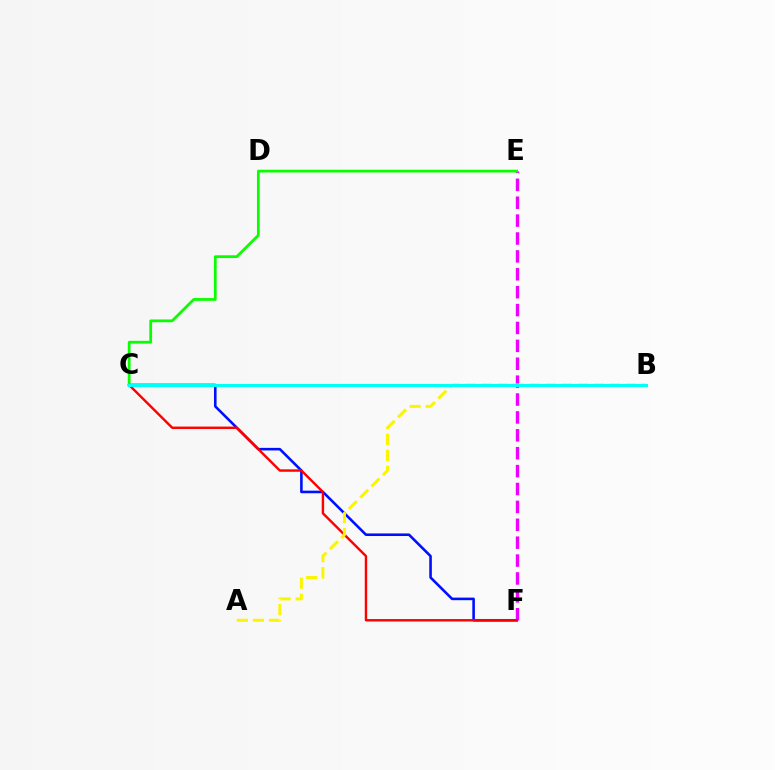{('C', 'F'): [{'color': '#0010ff', 'line_style': 'solid', 'thickness': 1.86}, {'color': '#ff0000', 'line_style': 'solid', 'thickness': 1.74}], ('E', 'F'): [{'color': '#ee00ff', 'line_style': 'dashed', 'thickness': 2.43}], ('A', 'B'): [{'color': '#fcf500', 'line_style': 'dashed', 'thickness': 2.18}], ('C', 'E'): [{'color': '#08ff00', 'line_style': 'solid', 'thickness': 1.99}], ('B', 'C'): [{'color': '#00fff6', 'line_style': 'solid', 'thickness': 2.23}]}